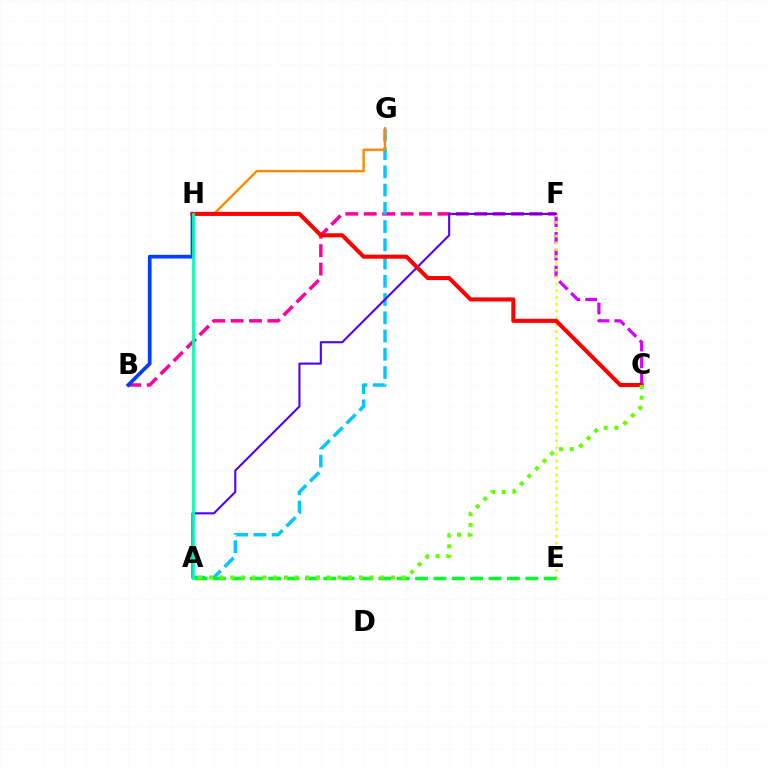{('B', 'F'): [{'color': '#ff00a0', 'line_style': 'dashed', 'thickness': 2.5}], ('C', 'F'): [{'color': '#d600ff', 'line_style': 'dashed', 'thickness': 2.28}], ('E', 'F'): [{'color': '#eeff00', 'line_style': 'dotted', 'thickness': 1.85}], ('B', 'H'): [{'color': '#003fff', 'line_style': 'solid', 'thickness': 2.66}], ('A', 'G'): [{'color': '#00c7ff', 'line_style': 'dashed', 'thickness': 2.48}], ('A', 'F'): [{'color': '#4f00ff', 'line_style': 'solid', 'thickness': 1.5}], ('G', 'H'): [{'color': '#ff8800', 'line_style': 'solid', 'thickness': 1.7}], ('C', 'H'): [{'color': '#ff0000', 'line_style': 'solid', 'thickness': 2.92}], ('A', 'E'): [{'color': '#00ff27', 'line_style': 'dashed', 'thickness': 2.49}], ('A', 'H'): [{'color': '#00ffaf', 'line_style': 'solid', 'thickness': 1.98}], ('A', 'C'): [{'color': '#66ff00', 'line_style': 'dotted', 'thickness': 2.91}]}